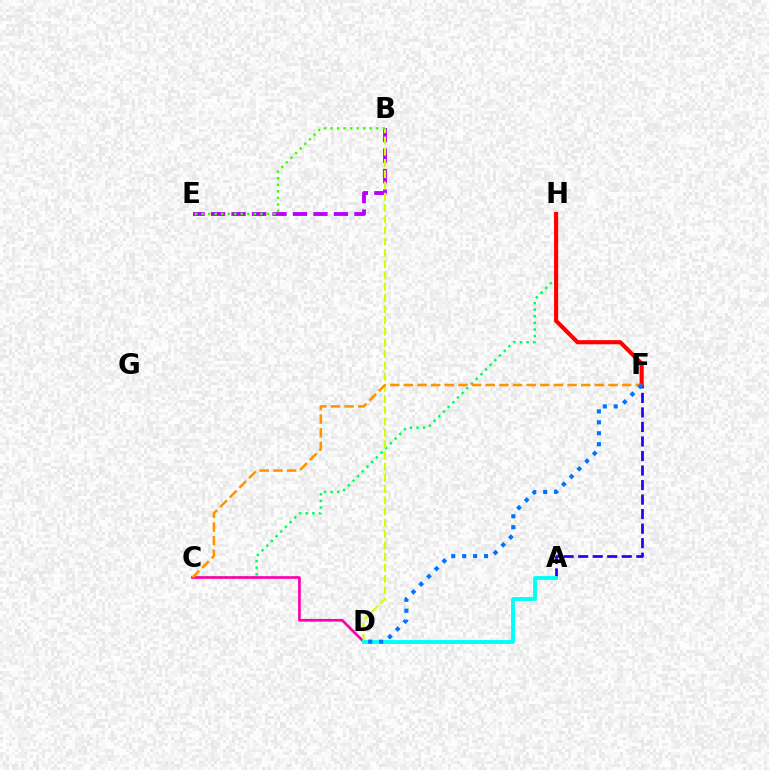{('C', 'H'): [{'color': '#00ff5c', 'line_style': 'dotted', 'thickness': 1.8}], ('A', 'F'): [{'color': '#2500ff', 'line_style': 'dashed', 'thickness': 1.97}], ('F', 'H'): [{'color': '#ff0000', 'line_style': 'solid', 'thickness': 2.97}], ('C', 'D'): [{'color': '#ff00ac', 'line_style': 'solid', 'thickness': 1.94}], ('B', 'E'): [{'color': '#b900ff', 'line_style': 'dashed', 'thickness': 2.78}, {'color': '#3dff00', 'line_style': 'dotted', 'thickness': 1.77}], ('B', 'D'): [{'color': '#d1ff00', 'line_style': 'dashed', 'thickness': 1.53}], ('A', 'D'): [{'color': '#00fff6', 'line_style': 'solid', 'thickness': 2.78}], ('C', 'F'): [{'color': '#ff9400', 'line_style': 'dashed', 'thickness': 1.85}], ('D', 'F'): [{'color': '#0074ff', 'line_style': 'dotted', 'thickness': 2.97}]}